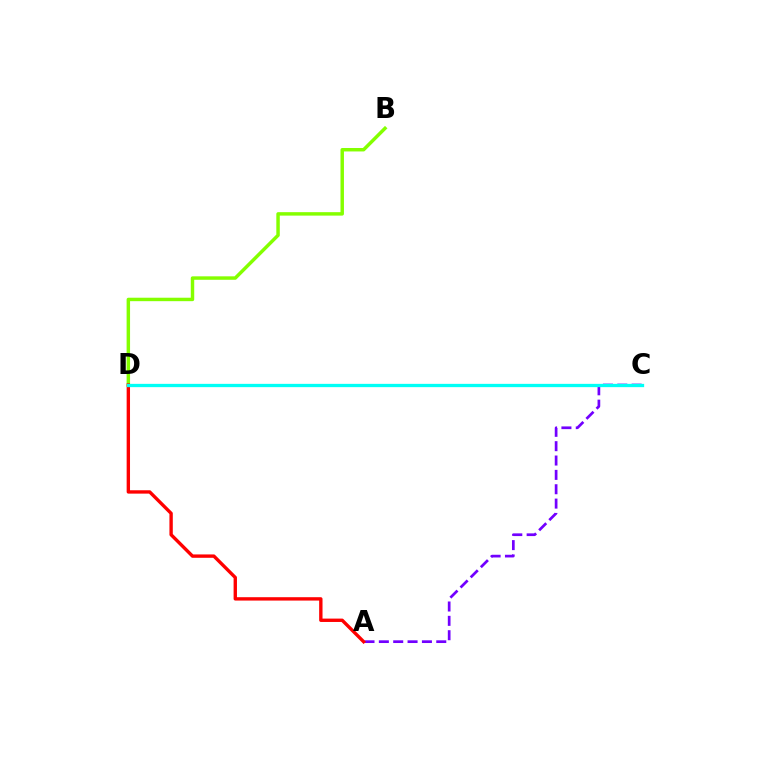{('A', 'C'): [{'color': '#7200ff', 'line_style': 'dashed', 'thickness': 1.95}], ('B', 'D'): [{'color': '#84ff00', 'line_style': 'solid', 'thickness': 2.49}], ('A', 'D'): [{'color': '#ff0000', 'line_style': 'solid', 'thickness': 2.43}], ('C', 'D'): [{'color': '#00fff6', 'line_style': 'solid', 'thickness': 2.38}]}